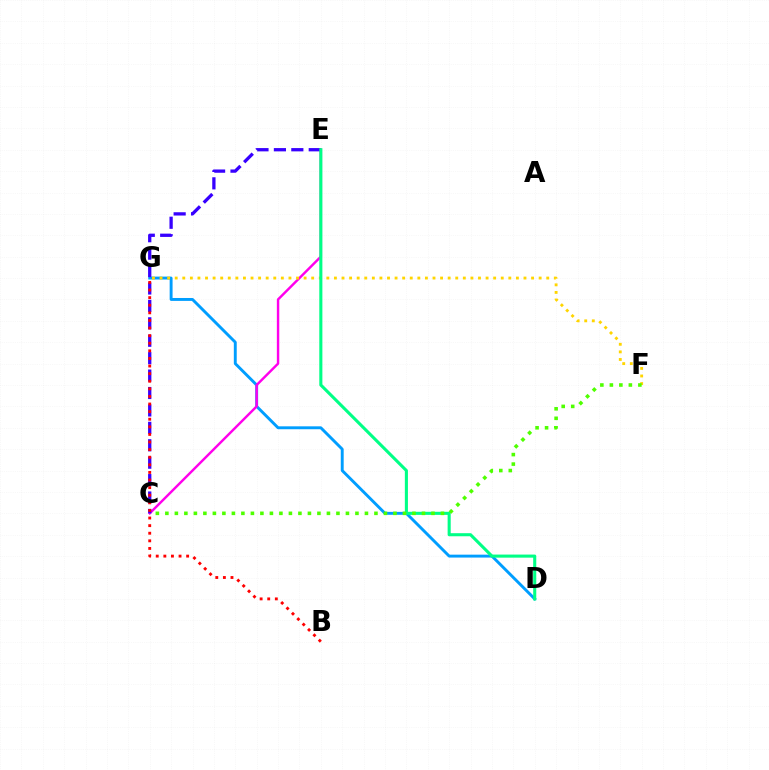{('D', 'G'): [{'color': '#009eff', 'line_style': 'solid', 'thickness': 2.09}], ('C', 'E'): [{'color': '#ff00ed', 'line_style': 'solid', 'thickness': 1.75}, {'color': '#3700ff', 'line_style': 'dashed', 'thickness': 2.37}], ('B', 'G'): [{'color': '#ff0000', 'line_style': 'dotted', 'thickness': 2.06}], ('F', 'G'): [{'color': '#ffd500', 'line_style': 'dotted', 'thickness': 2.06}], ('D', 'E'): [{'color': '#00ff86', 'line_style': 'solid', 'thickness': 2.22}], ('C', 'F'): [{'color': '#4fff00', 'line_style': 'dotted', 'thickness': 2.58}]}